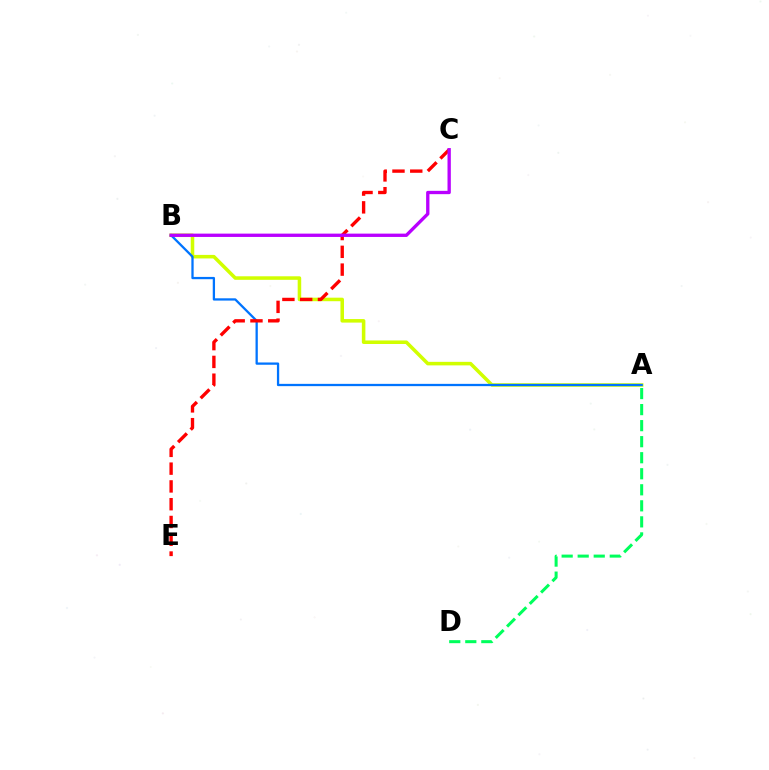{('A', 'B'): [{'color': '#d1ff00', 'line_style': 'solid', 'thickness': 2.55}, {'color': '#0074ff', 'line_style': 'solid', 'thickness': 1.64}], ('C', 'E'): [{'color': '#ff0000', 'line_style': 'dashed', 'thickness': 2.42}], ('B', 'C'): [{'color': '#b900ff', 'line_style': 'solid', 'thickness': 2.39}], ('A', 'D'): [{'color': '#00ff5c', 'line_style': 'dashed', 'thickness': 2.18}]}